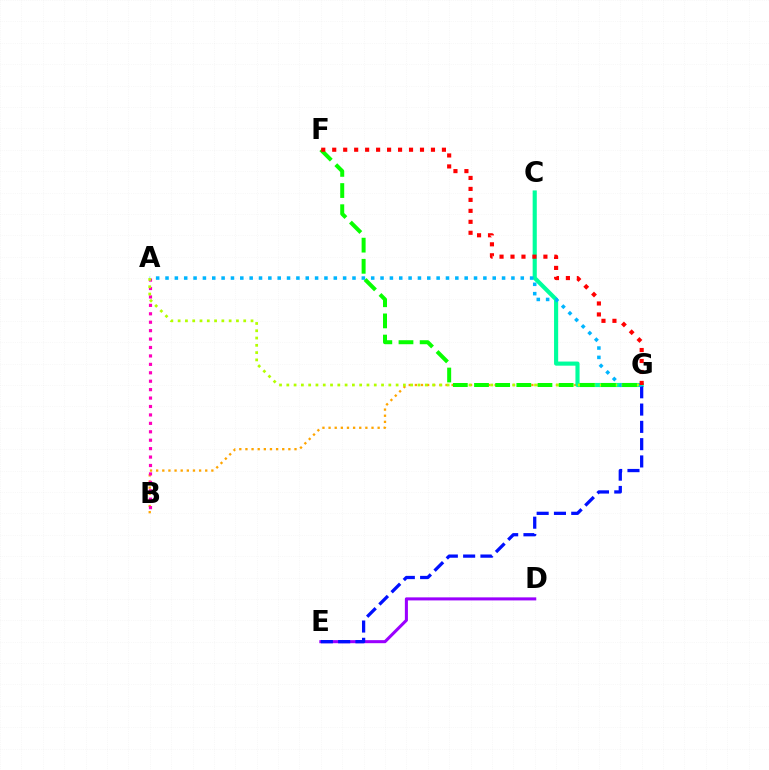{('B', 'G'): [{'color': '#ffa500', 'line_style': 'dotted', 'thickness': 1.67}], ('C', 'G'): [{'color': '#00ff9d', 'line_style': 'solid', 'thickness': 2.97}], ('A', 'B'): [{'color': '#ff00bd', 'line_style': 'dotted', 'thickness': 2.29}], ('D', 'E'): [{'color': '#9b00ff', 'line_style': 'solid', 'thickness': 2.19}], ('E', 'G'): [{'color': '#0010ff', 'line_style': 'dashed', 'thickness': 2.35}], ('A', 'G'): [{'color': '#00b5ff', 'line_style': 'dotted', 'thickness': 2.54}, {'color': '#b3ff00', 'line_style': 'dotted', 'thickness': 1.98}], ('F', 'G'): [{'color': '#08ff00', 'line_style': 'dashed', 'thickness': 2.87}, {'color': '#ff0000', 'line_style': 'dotted', 'thickness': 2.98}]}